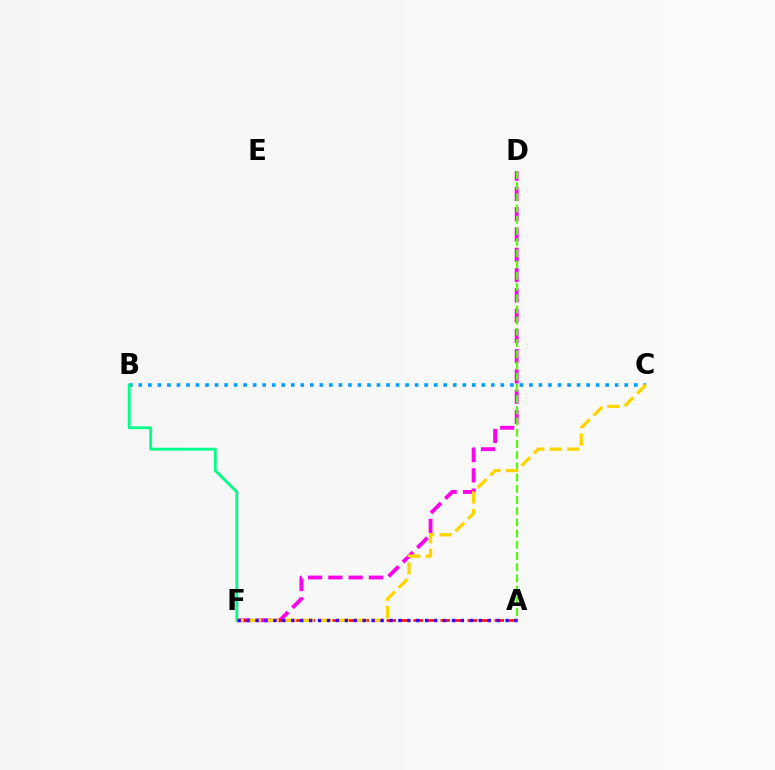{('D', 'F'): [{'color': '#ff00ed', 'line_style': 'dashed', 'thickness': 2.75}], ('B', 'C'): [{'color': '#009eff', 'line_style': 'dotted', 'thickness': 2.59}], ('B', 'F'): [{'color': '#00ff86', 'line_style': 'solid', 'thickness': 2.04}], ('A', 'D'): [{'color': '#4fff00', 'line_style': 'dashed', 'thickness': 1.52}], ('A', 'F'): [{'color': '#ff0000', 'line_style': 'dashed', 'thickness': 1.83}, {'color': '#3700ff', 'line_style': 'dotted', 'thickness': 2.43}], ('C', 'F'): [{'color': '#ffd500', 'line_style': 'dashed', 'thickness': 2.39}]}